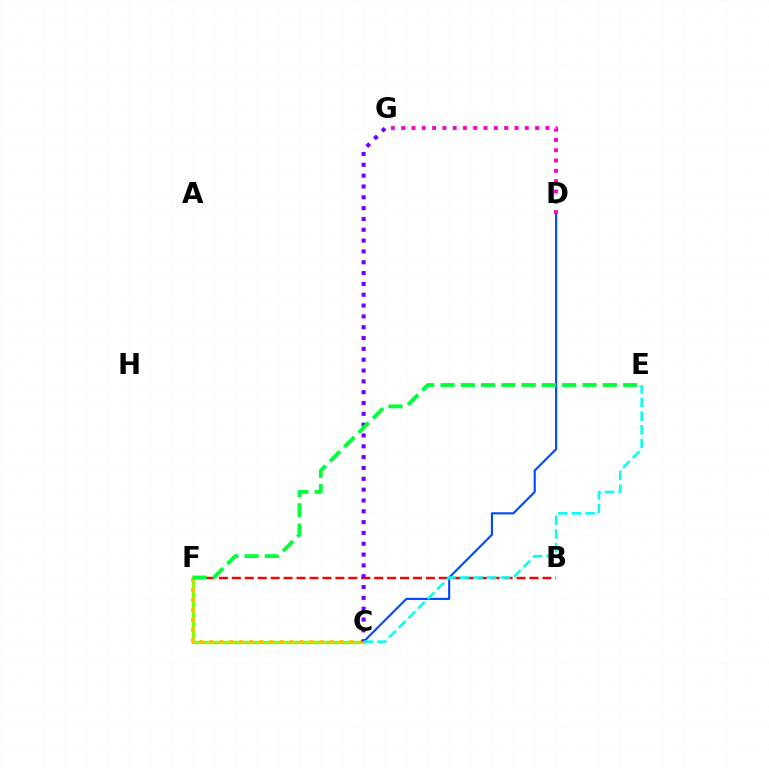{('C', 'D'): [{'color': '#004bff', 'line_style': 'solid', 'thickness': 1.55}], ('B', 'F'): [{'color': '#ff0000', 'line_style': 'dashed', 'thickness': 1.76}], ('D', 'G'): [{'color': '#ff00cf', 'line_style': 'dotted', 'thickness': 2.8}], ('C', 'F'): [{'color': '#84ff00', 'line_style': 'solid', 'thickness': 2.41}, {'color': '#ffbd00', 'line_style': 'dotted', 'thickness': 2.73}], ('C', 'G'): [{'color': '#7200ff', 'line_style': 'dotted', 'thickness': 2.94}], ('E', 'F'): [{'color': '#00ff39', 'line_style': 'dashed', 'thickness': 2.76}], ('C', 'E'): [{'color': '#00fff6', 'line_style': 'dashed', 'thickness': 1.85}]}